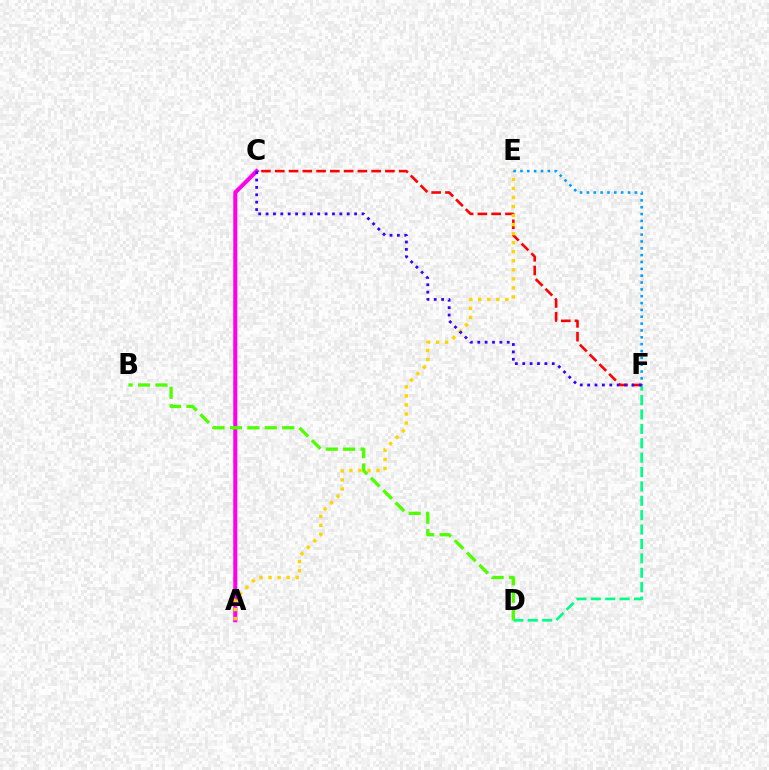{('D', 'F'): [{'color': '#00ff86', 'line_style': 'dashed', 'thickness': 1.95}], ('C', 'F'): [{'color': '#ff0000', 'line_style': 'dashed', 'thickness': 1.87}, {'color': '#3700ff', 'line_style': 'dotted', 'thickness': 2.0}], ('A', 'C'): [{'color': '#ff00ed', 'line_style': 'solid', 'thickness': 2.91}], ('B', 'D'): [{'color': '#4fff00', 'line_style': 'dashed', 'thickness': 2.37}], ('A', 'E'): [{'color': '#ffd500', 'line_style': 'dotted', 'thickness': 2.46}], ('E', 'F'): [{'color': '#009eff', 'line_style': 'dotted', 'thickness': 1.86}]}